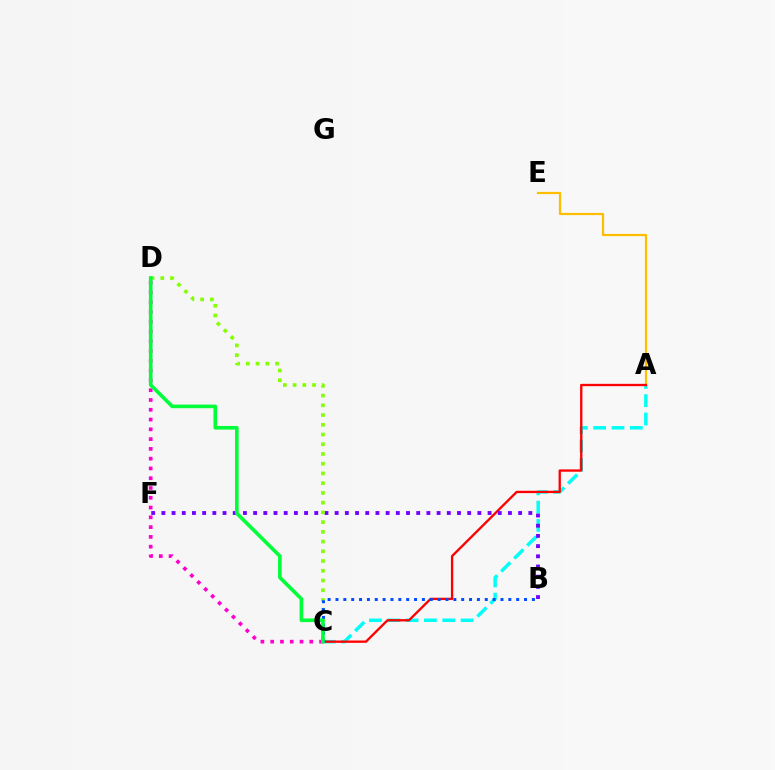{('A', 'C'): [{'color': '#00fff6', 'line_style': 'dashed', 'thickness': 2.49}, {'color': '#ff0000', 'line_style': 'solid', 'thickness': 1.67}], ('A', 'E'): [{'color': '#ffbd00', 'line_style': 'solid', 'thickness': 1.6}], ('B', 'F'): [{'color': '#7200ff', 'line_style': 'dotted', 'thickness': 2.77}], ('C', 'D'): [{'color': '#84ff00', 'line_style': 'dotted', 'thickness': 2.64}, {'color': '#ff00cf', 'line_style': 'dotted', 'thickness': 2.66}, {'color': '#00ff39', 'line_style': 'solid', 'thickness': 2.6}], ('B', 'C'): [{'color': '#004bff', 'line_style': 'dotted', 'thickness': 2.13}]}